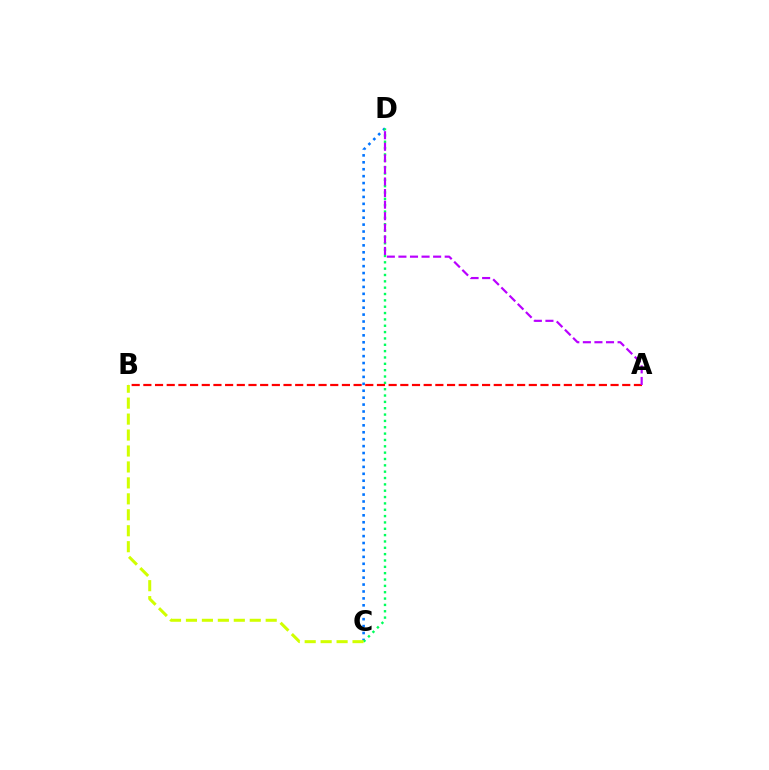{('C', 'D'): [{'color': '#0074ff', 'line_style': 'dotted', 'thickness': 1.88}, {'color': '#00ff5c', 'line_style': 'dotted', 'thickness': 1.72}], ('A', 'B'): [{'color': '#ff0000', 'line_style': 'dashed', 'thickness': 1.59}], ('A', 'D'): [{'color': '#b900ff', 'line_style': 'dashed', 'thickness': 1.57}], ('B', 'C'): [{'color': '#d1ff00', 'line_style': 'dashed', 'thickness': 2.17}]}